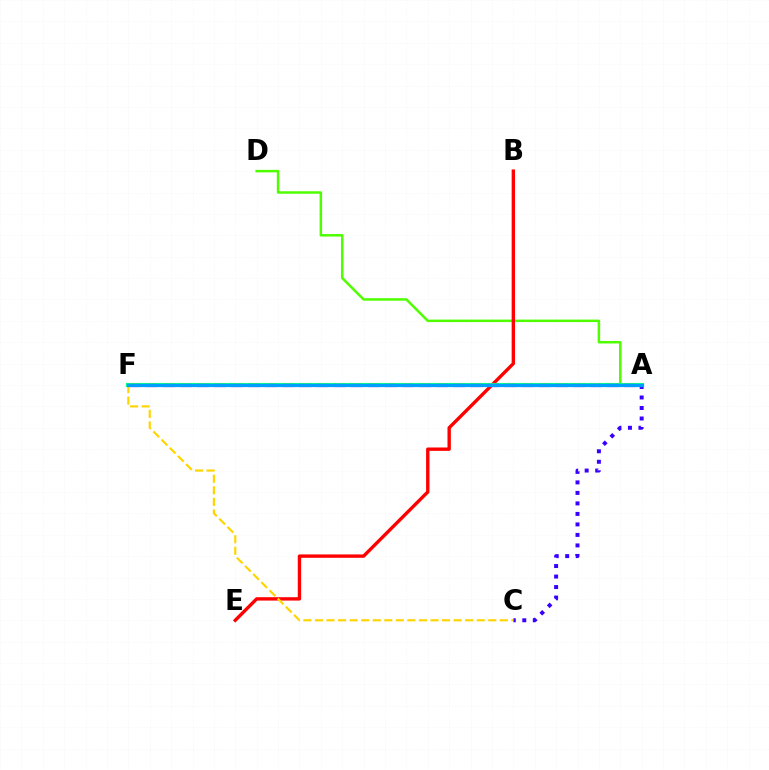{('A', 'D'): [{'color': '#4fff00', 'line_style': 'solid', 'thickness': 1.8}], ('A', 'C'): [{'color': '#3700ff', 'line_style': 'dotted', 'thickness': 2.85}], ('B', 'E'): [{'color': '#ff0000', 'line_style': 'solid', 'thickness': 2.43}], ('A', 'F'): [{'color': '#00ff86', 'line_style': 'solid', 'thickness': 2.94}, {'color': '#ff00ed', 'line_style': 'dashed', 'thickness': 2.32}, {'color': '#009eff', 'line_style': 'solid', 'thickness': 2.27}], ('C', 'F'): [{'color': '#ffd500', 'line_style': 'dashed', 'thickness': 1.57}]}